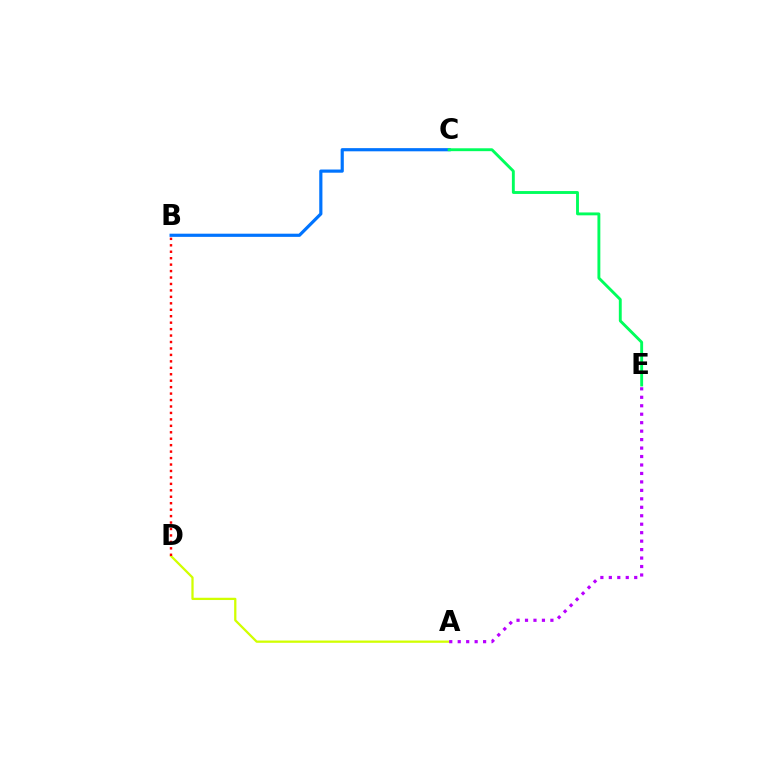{('B', 'C'): [{'color': '#0074ff', 'line_style': 'solid', 'thickness': 2.28}], ('A', 'D'): [{'color': '#d1ff00', 'line_style': 'solid', 'thickness': 1.63}], ('A', 'E'): [{'color': '#b900ff', 'line_style': 'dotted', 'thickness': 2.3}], ('C', 'E'): [{'color': '#00ff5c', 'line_style': 'solid', 'thickness': 2.08}], ('B', 'D'): [{'color': '#ff0000', 'line_style': 'dotted', 'thickness': 1.75}]}